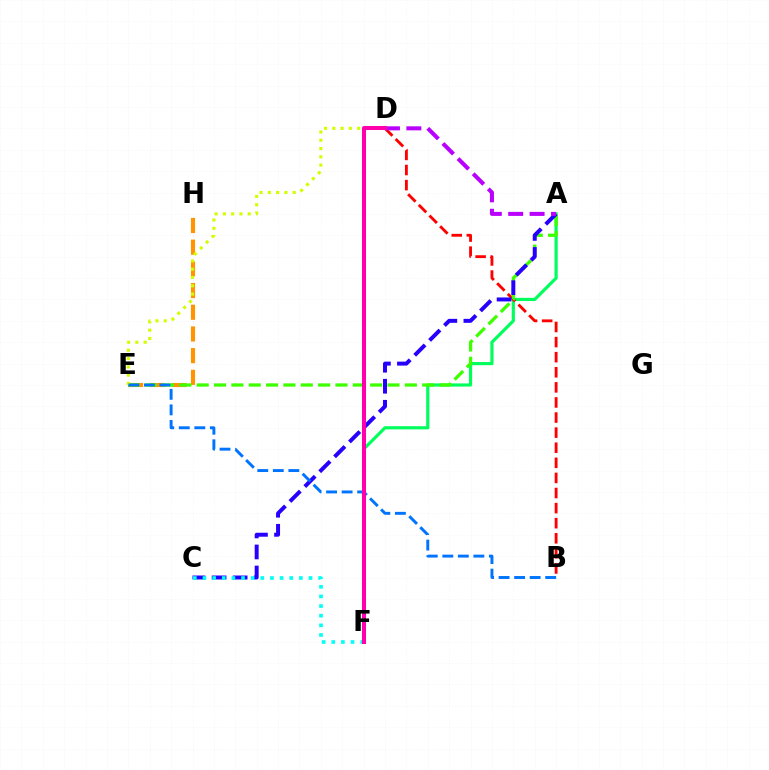{('E', 'H'): [{'color': '#ff9400', 'line_style': 'dashed', 'thickness': 2.95}], ('A', 'F'): [{'color': '#00ff5c', 'line_style': 'solid', 'thickness': 2.28}], ('B', 'D'): [{'color': '#ff0000', 'line_style': 'dashed', 'thickness': 2.05}], ('A', 'E'): [{'color': '#3dff00', 'line_style': 'dashed', 'thickness': 2.36}], ('A', 'C'): [{'color': '#2500ff', 'line_style': 'dashed', 'thickness': 2.86}], ('D', 'E'): [{'color': '#d1ff00', 'line_style': 'dotted', 'thickness': 2.25}], ('A', 'D'): [{'color': '#b900ff', 'line_style': 'dashed', 'thickness': 2.91}], ('C', 'F'): [{'color': '#00fff6', 'line_style': 'dotted', 'thickness': 2.62}], ('B', 'E'): [{'color': '#0074ff', 'line_style': 'dashed', 'thickness': 2.11}], ('D', 'F'): [{'color': '#ff00ac', 'line_style': 'solid', 'thickness': 2.9}]}